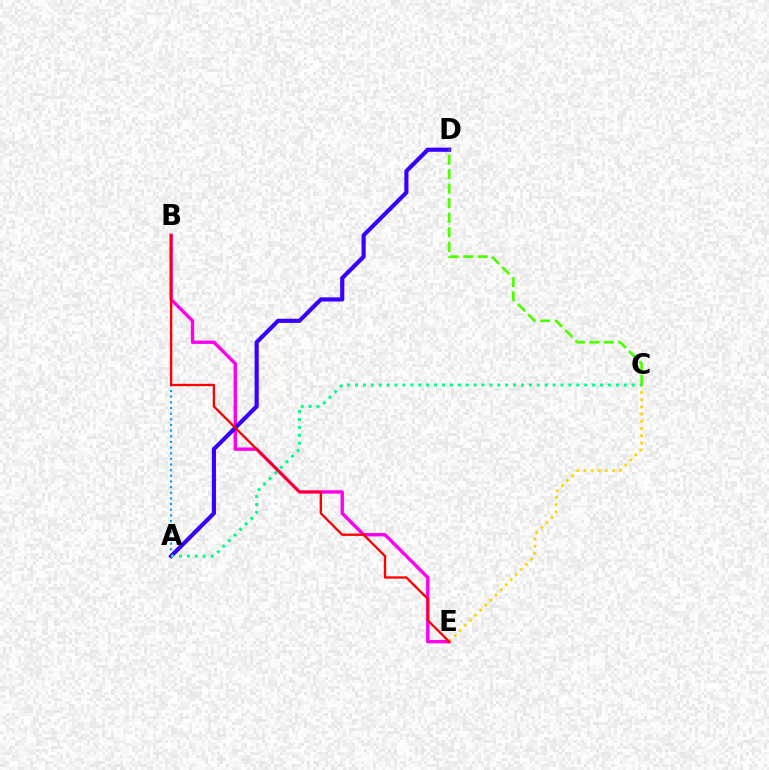{('B', 'E'): [{'color': '#ff00ed', 'line_style': 'solid', 'thickness': 2.43}, {'color': '#ff0000', 'line_style': 'solid', 'thickness': 1.68}], ('C', 'E'): [{'color': '#ffd500', 'line_style': 'dotted', 'thickness': 1.95}], ('A', 'B'): [{'color': '#009eff', 'line_style': 'dotted', 'thickness': 1.54}], ('A', 'D'): [{'color': '#3700ff', 'line_style': 'solid', 'thickness': 2.98}], ('C', 'D'): [{'color': '#4fff00', 'line_style': 'dashed', 'thickness': 1.97}], ('A', 'C'): [{'color': '#00ff86', 'line_style': 'dotted', 'thickness': 2.15}]}